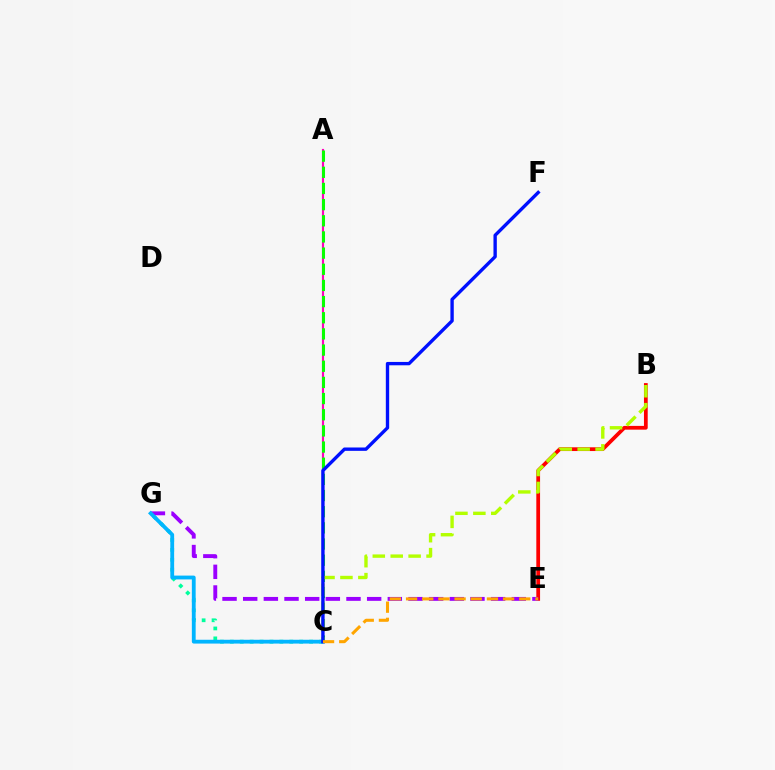{('A', 'C'): [{'color': '#ff00bd', 'line_style': 'solid', 'thickness': 1.55}, {'color': '#08ff00', 'line_style': 'dashed', 'thickness': 2.2}], ('C', 'G'): [{'color': '#00ff9d', 'line_style': 'dotted', 'thickness': 2.69}, {'color': '#00b5ff', 'line_style': 'solid', 'thickness': 2.74}], ('B', 'E'): [{'color': '#ff0000', 'line_style': 'solid', 'thickness': 2.7}], ('E', 'G'): [{'color': '#9b00ff', 'line_style': 'dashed', 'thickness': 2.81}], ('B', 'C'): [{'color': '#b3ff00', 'line_style': 'dashed', 'thickness': 2.43}], ('C', 'F'): [{'color': '#0010ff', 'line_style': 'solid', 'thickness': 2.42}], ('C', 'E'): [{'color': '#ffa500', 'line_style': 'dashed', 'thickness': 2.2}]}